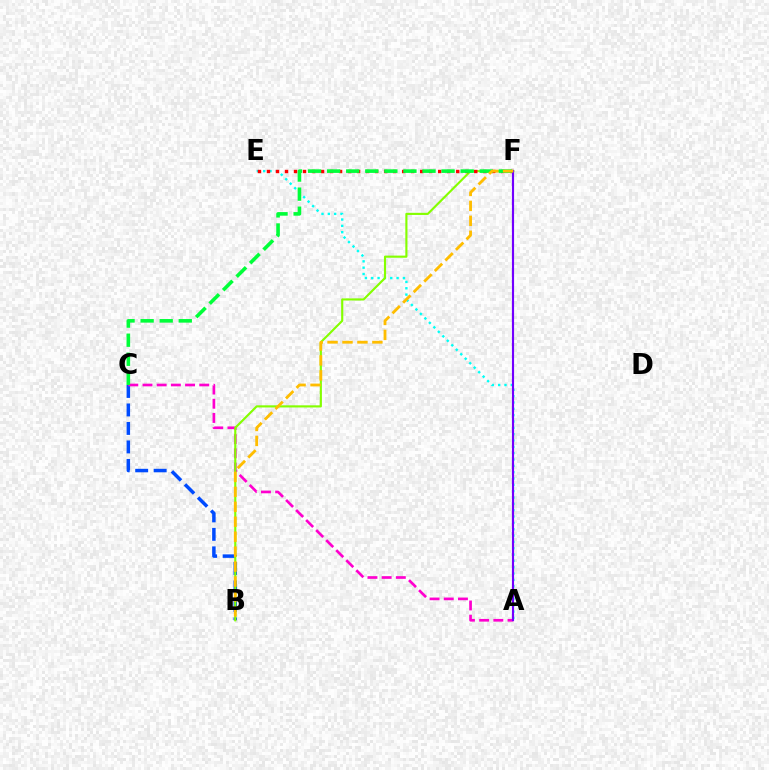{('A', 'E'): [{'color': '#00fff6', 'line_style': 'dotted', 'thickness': 1.72}], ('B', 'C'): [{'color': '#004bff', 'line_style': 'dashed', 'thickness': 2.51}], ('A', 'C'): [{'color': '#ff00cf', 'line_style': 'dashed', 'thickness': 1.93}], ('B', 'F'): [{'color': '#84ff00', 'line_style': 'solid', 'thickness': 1.54}, {'color': '#ffbd00', 'line_style': 'dashed', 'thickness': 2.03}], ('E', 'F'): [{'color': '#ff0000', 'line_style': 'dotted', 'thickness': 2.45}], ('C', 'F'): [{'color': '#00ff39', 'line_style': 'dashed', 'thickness': 2.59}], ('A', 'F'): [{'color': '#7200ff', 'line_style': 'solid', 'thickness': 1.55}]}